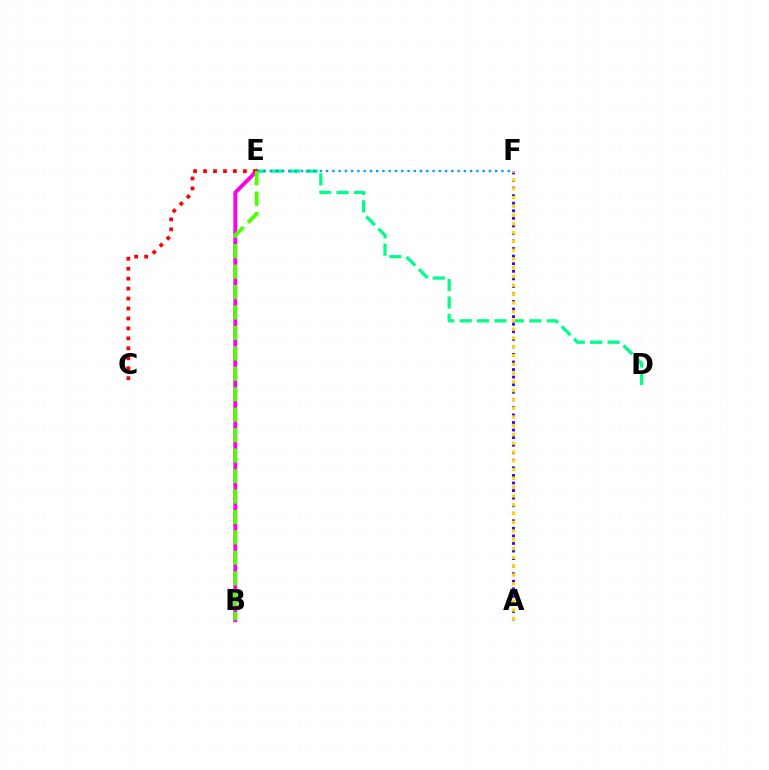{('D', 'E'): [{'color': '#00ff86', 'line_style': 'dashed', 'thickness': 2.37}], ('A', 'F'): [{'color': '#3700ff', 'line_style': 'dotted', 'thickness': 2.05}, {'color': '#ffd500', 'line_style': 'dotted', 'thickness': 2.38}], ('B', 'E'): [{'color': '#ff00ed', 'line_style': 'solid', 'thickness': 2.79}, {'color': '#4fff00', 'line_style': 'dashed', 'thickness': 2.78}], ('C', 'E'): [{'color': '#ff0000', 'line_style': 'dotted', 'thickness': 2.7}], ('E', 'F'): [{'color': '#009eff', 'line_style': 'dotted', 'thickness': 1.7}]}